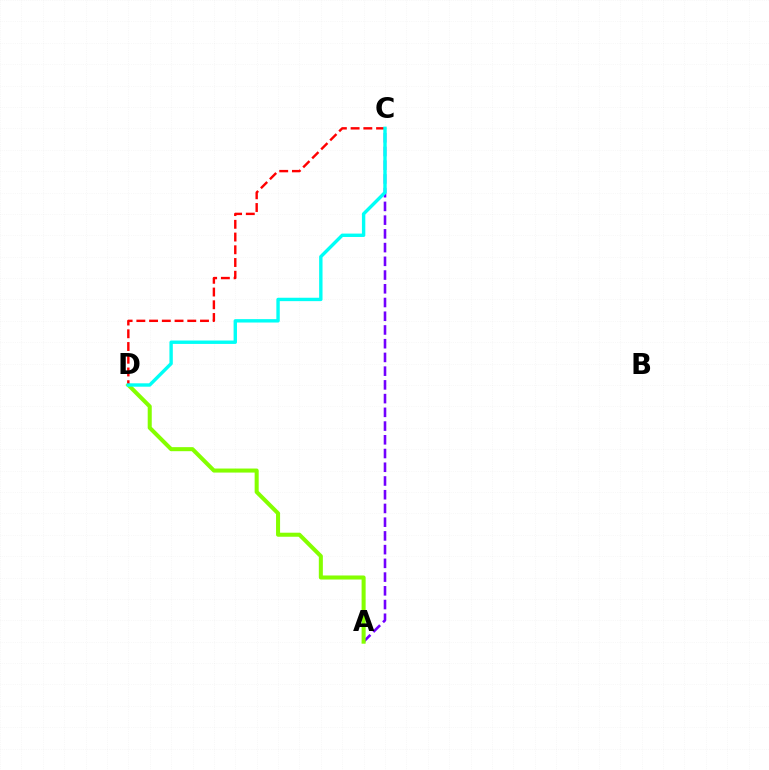{('A', 'C'): [{'color': '#7200ff', 'line_style': 'dashed', 'thickness': 1.87}], ('A', 'D'): [{'color': '#84ff00', 'line_style': 'solid', 'thickness': 2.91}], ('C', 'D'): [{'color': '#ff0000', 'line_style': 'dashed', 'thickness': 1.73}, {'color': '#00fff6', 'line_style': 'solid', 'thickness': 2.44}]}